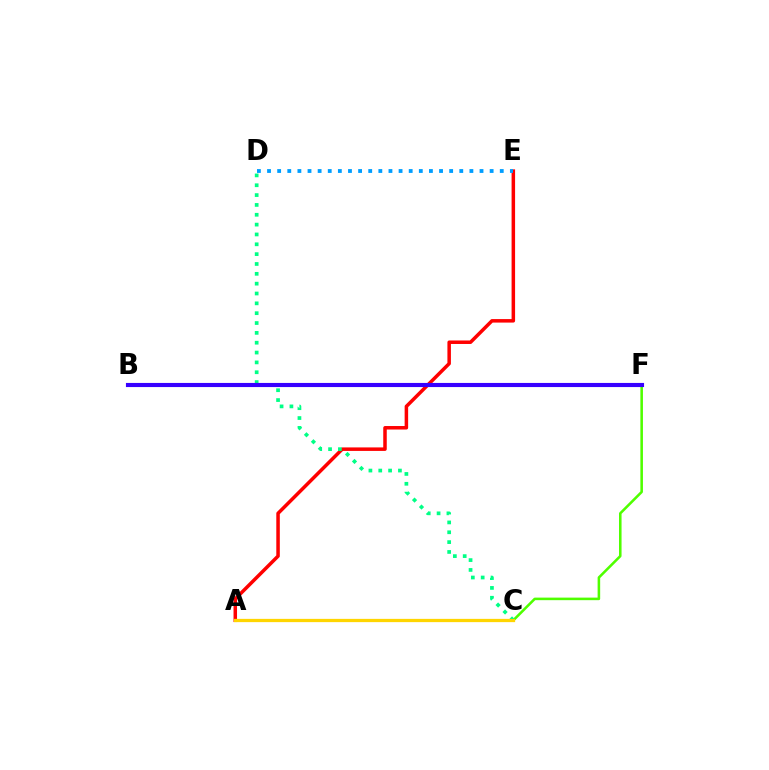{('A', 'C'): [{'color': '#ff00ed', 'line_style': 'dashed', 'thickness': 2.06}, {'color': '#ffd500', 'line_style': 'solid', 'thickness': 2.35}], ('A', 'E'): [{'color': '#ff0000', 'line_style': 'solid', 'thickness': 2.52}], ('C', 'F'): [{'color': '#4fff00', 'line_style': 'solid', 'thickness': 1.84}], ('C', 'D'): [{'color': '#00ff86', 'line_style': 'dotted', 'thickness': 2.67}], ('B', 'F'): [{'color': '#3700ff', 'line_style': 'solid', 'thickness': 2.97}], ('D', 'E'): [{'color': '#009eff', 'line_style': 'dotted', 'thickness': 2.75}]}